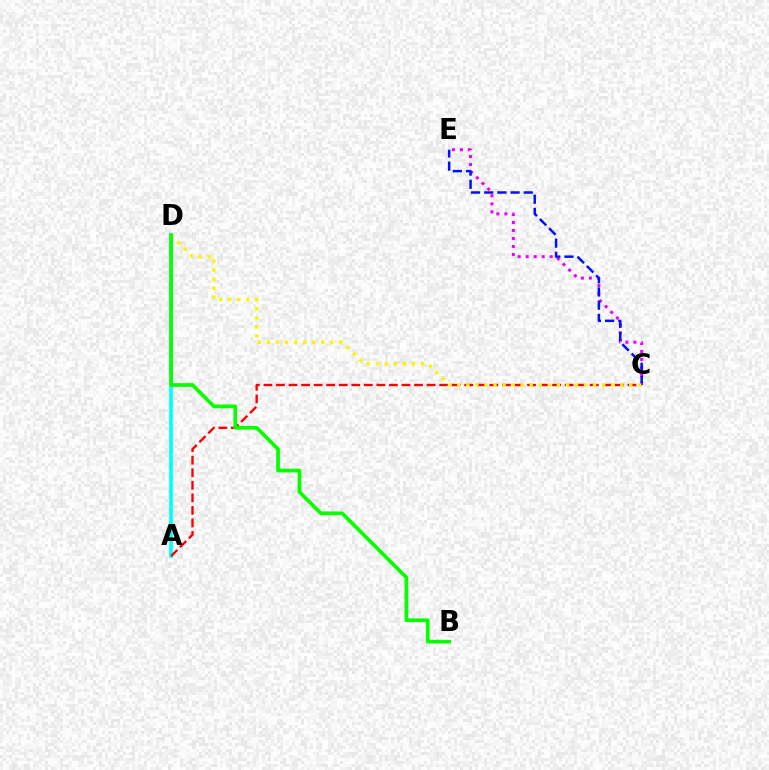{('A', 'D'): [{'color': '#00fff6', 'line_style': 'solid', 'thickness': 2.61}], ('C', 'E'): [{'color': '#ee00ff', 'line_style': 'dotted', 'thickness': 2.18}, {'color': '#0010ff', 'line_style': 'dashed', 'thickness': 1.79}], ('A', 'C'): [{'color': '#ff0000', 'line_style': 'dashed', 'thickness': 1.71}], ('C', 'D'): [{'color': '#fcf500', 'line_style': 'dotted', 'thickness': 2.46}], ('B', 'D'): [{'color': '#08ff00', 'line_style': 'solid', 'thickness': 2.66}]}